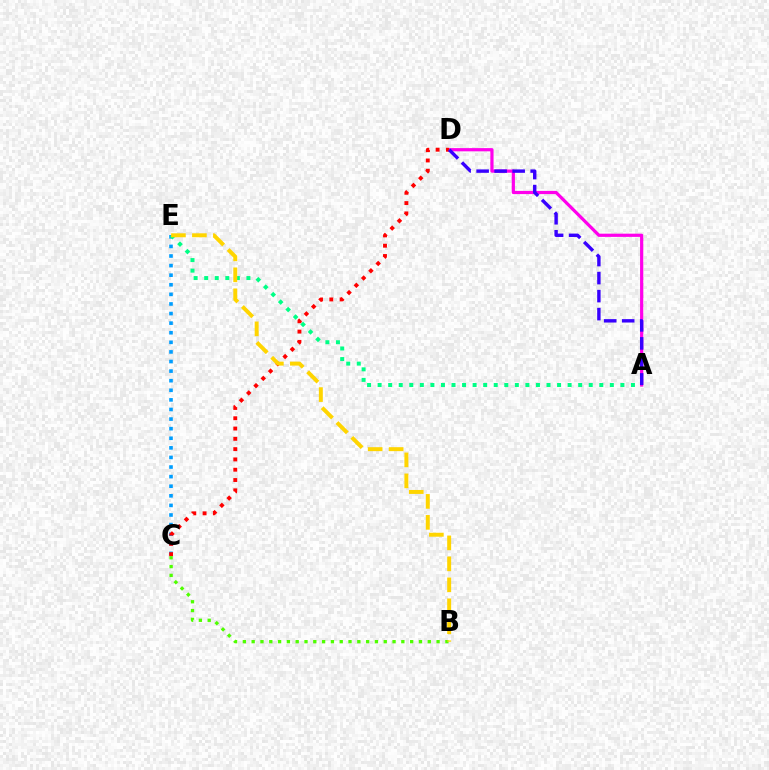{('A', 'D'): [{'color': '#ff00ed', 'line_style': 'solid', 'thickness': 2.31}, {'color': '#3700ff', 'line_style': 'dashed', 'thickness': 2.45}], ('C', 'E'): [{'color': '#009eff', 'line_style': 'dotted', 'thickness': 2.61}], ('C', 'D'): [{'color': '#ff0000', 'line_style': 'dotted', 'thickness': 2.8}], ('A', 'E'): [{'color': '#00ff86', 'line_style': 'dotted', 'thickness': 2.87}], ('B', 'C'): [{'color': '#4fff00', 'line_style': 'dotted', 'thickness': 2.39}], ('B', 'E'): [{'color': '#ffd500', 'line_style': 'dashed', 'thickness': 2.85}]}